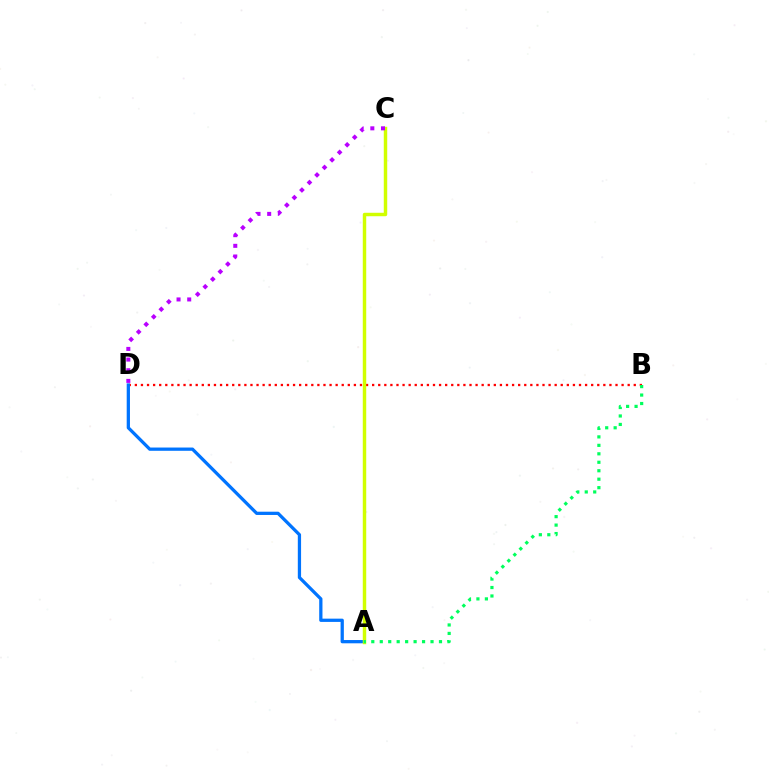{('B', 'D'): [{'color': '#ff0000', 'line_style': 'dotted', 'thickness': 1.65}], ('A', 'D'): [{'color': '#0074ff', 'line_style': 'solid', 'thickness': 2.35}], ('A', 'C'): [{'color': '#d1ff00', 'line_style': 'solid', 'thickness': 2.48}], ('A', 'B'): [{'color': '#00ff5c', 'line_style': 'dotted', 'thickness': 2.3}], ('C', 'D'): [{'color': '#b900ff', 'line_style': 'dotted', 'thickness': 2.9}]}